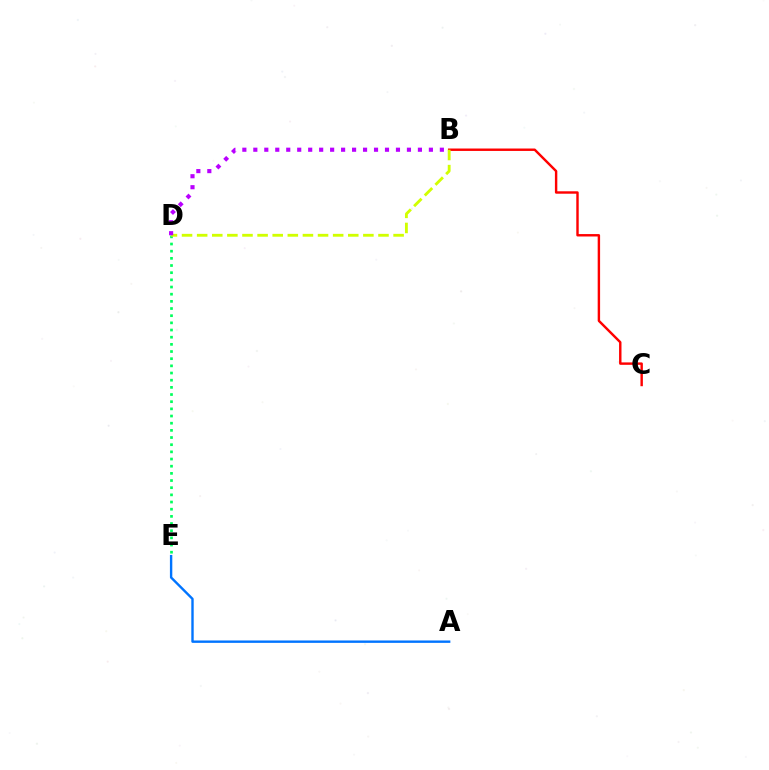{('B', 'C'): [{'color': '#ff0000', 'line_style': 'solid', 'thickness': 1.74}], ('A', 'E'): [{'color': '#0074ff', 'line_style': 'solid', 'thickness': 1.72}], ('D', 'E'): [{'color': '#00ff5c', 'line_style': 'dotted', 'thickness': 1.95}], ('B', 'D'): [{'color': '#d1ff00', 'line_style': 'dashed', 'thickness': 2.05}, {'color': '#b900ff', 'line_style': 'dotted', 'thickness': 2.98}]}